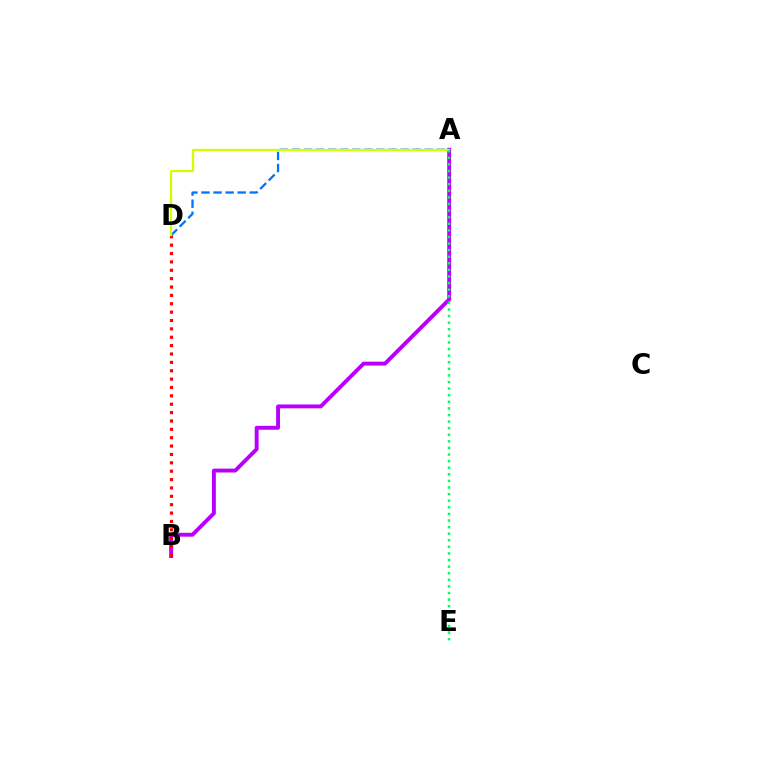{('A', 'B'): [{'color': '#b900ff', 'line_style': 'solid', 'thickness': 2.8}], ('A', 'D'): [{'color': '#0074ff', 'line_style': 'dashed', 'thickness': 1.64}, {'color': '#d1ff00', 'line_style': 'solid', 'thickness': 1.65}], ('B', 'D'): [{'color': '#ff0000', 'line_style': 'dotted', 'thickness': 2.27}], ('A', 'E'): [{'color': '#00ff5c', 'line_style': 'dotted', 'thickness': 1.79}]}